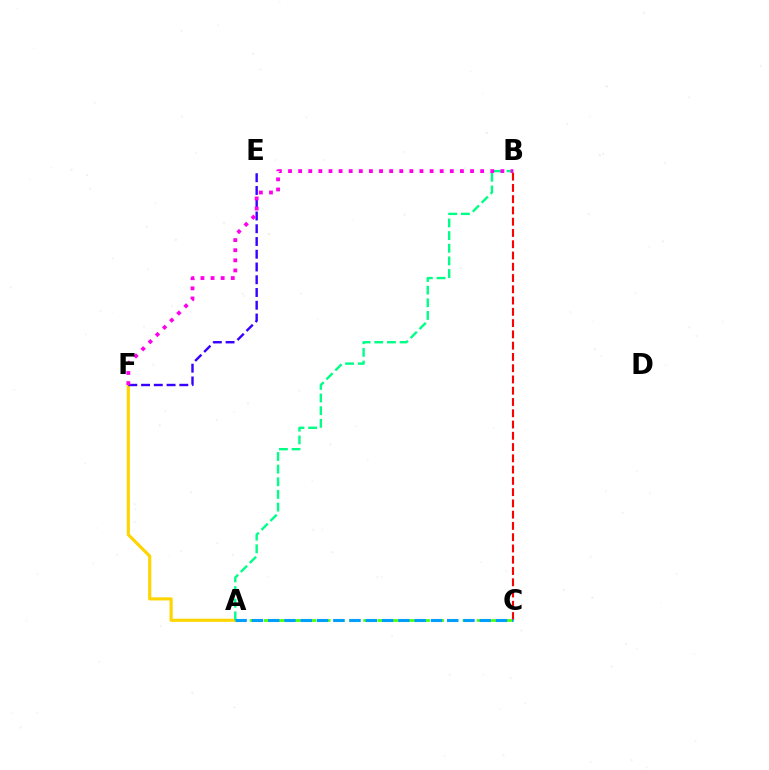{('A', 'C'): [{'color': '#4fff00', 'line_style': 'dashed', 'thickness': 1.93}, {'color': '#009eff', 'line_style': 'dashed', 'thickness': 2.21}], ('A', 'F'): [{'color': '#ffd500', 'line_style': 'solid', 'thickness': 2.26}], ('A', 'B'): [{'color': '#00ff86', 'line_style': 'dashed', 'thickness': 1.72}], ('E', 'F'): [{'color': '#3700ff', 'line_style': 'dashed', 'thickness': 1.73}], ('B', 'C'): [{'color': '#ff0000', 'line_style': 'dashed', 'thickness': 1.53}], ('B', 'F'): [{'color': '#ff00ed', 'line_style': 'dotted', 'thickness': 2.75}]}